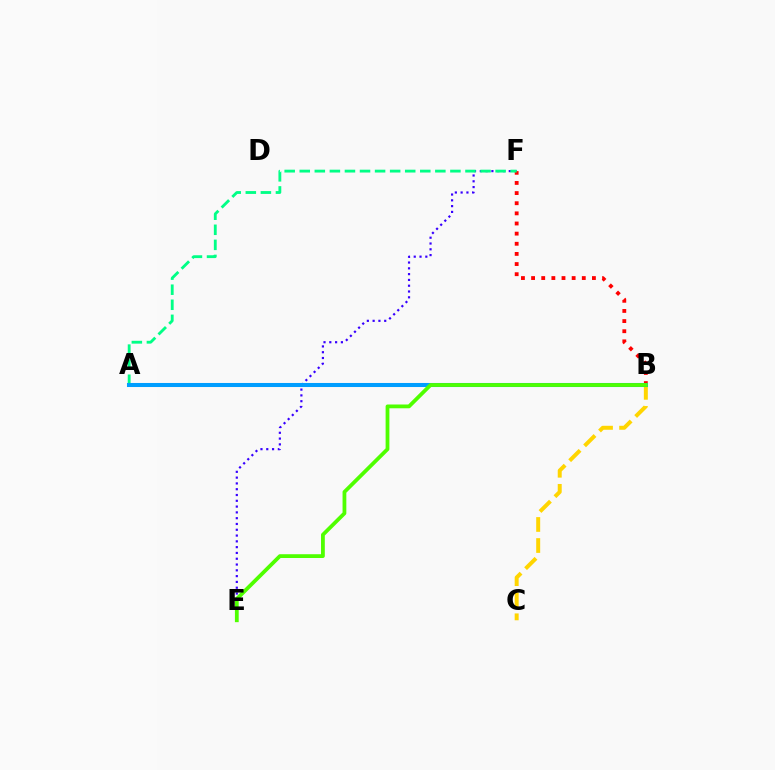{('B', 'C'): [{'color': '#ffd500', 'line_style': 'dashed', 'thickness': 2.86}], ('E', 'F'): [{'color': '#3700ff', 'line_style': 'dotted', 'thickness': 1.57}], ('B', 'F'): [{'color': '#ff0000', 'line_style': 'dotted', 'thickness': 2.75}], ('A', 'B'): [{'color': '#ff00ed', 'line_style': 'dashed', 'thickness': 1.67}, {'color': '#009eff', 'line_style': 'solid', 'thickness': 2.91}], ('A', 'F'): [{'color': '#00ff86', 'line_style': 'dashed', 'thickness': 2.05}], ('B', 'E'): [{'color': '#4fff00', 'line_style': 'solid', 'thickness': 2.72}]}